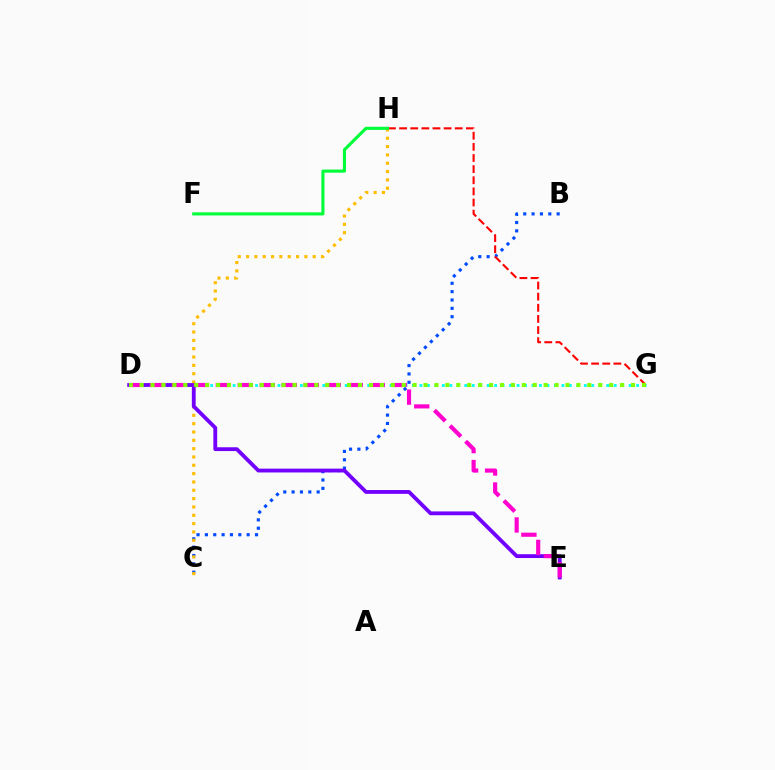{('B', 'C'): [{'color': '#004bff', 'line_style': 'dotted', 'thickness': 2.27}], ('G', 'H'): [{'color': '#ff0000', 'line_style': 'dashed', 'thickness': 1.51}], ('D', 'G'): [{'color': '#00fff6', 'line_style': 'dotted', 'thickness': 2.03}, {'color': '#84ff00', 'line_style': 'dotted', 'thickness': 2.97}], ('C', 'H'): [{'color': '#ffbd00', 'line_style': 'dotted', 'thickness': 2.26}], ('D', 'E'): [{'color': '#7200ff', 'line_style': 'solid', 'thickness': 2.75}, {'color': '#ff00cf', 'line_style': 'dashed', 'thickness': 2.99}], ('F', 'H'): [{'color': '#00ff39', 'line_style': 'solid', 'thickness': 2.24}]}